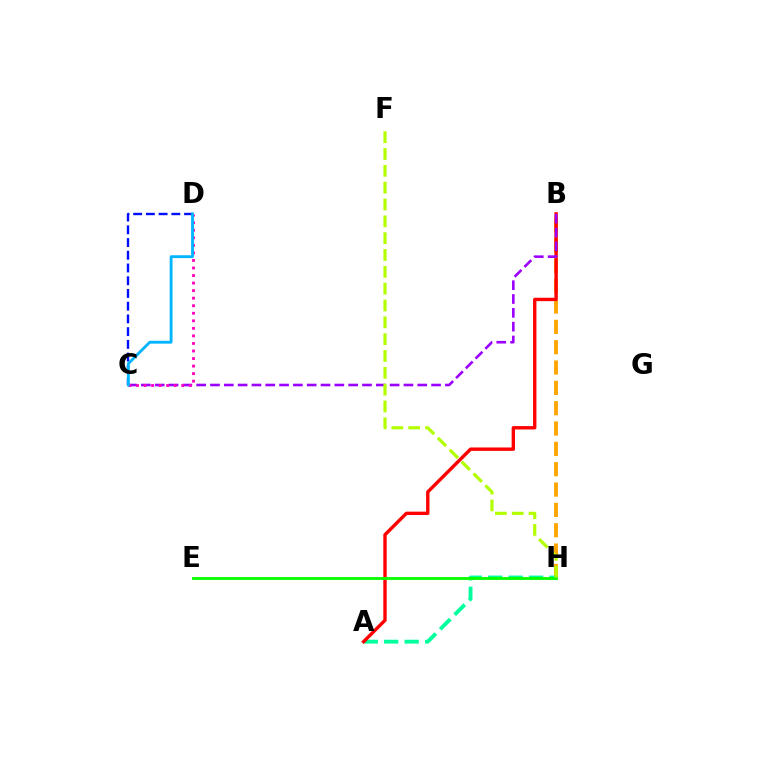{('B', 'H'): [{'color': '#ffa500', 'line_style': 'dashed', 'thickness': 2.76}], ('A', 'H'): [{'color': '#00ff9d', 'line_style': 'dashed', 'thickness': 2.78}], ('A', 'B'): [{'color': '#ff0000', 'line_style': 'solid', 'thickness': 2.43}], ('C', 'D'): [{'color': '#0010ff', 'line_style': 'dashed', 'thickness': 1.73}, {'color': '#ff00bd', 'line_style': 'dotted', 'thickness': 2.05}, {'color': '#00b5ff', 'line_style': 'solid', 'thickness': 2.05}], ('B', 'C'): [{'color': '#9b00ff', 'line_style': 'dashed', 'thickness': 1.88}], ('E', 'H'): [{'color': '#08ff00', 'line_style': 'solid', 'thickness': 2.04}], ('F', 'H'): [{'color': '#b3ff00', 'line_style': 'dashed', 'thickness': 2.29}]}